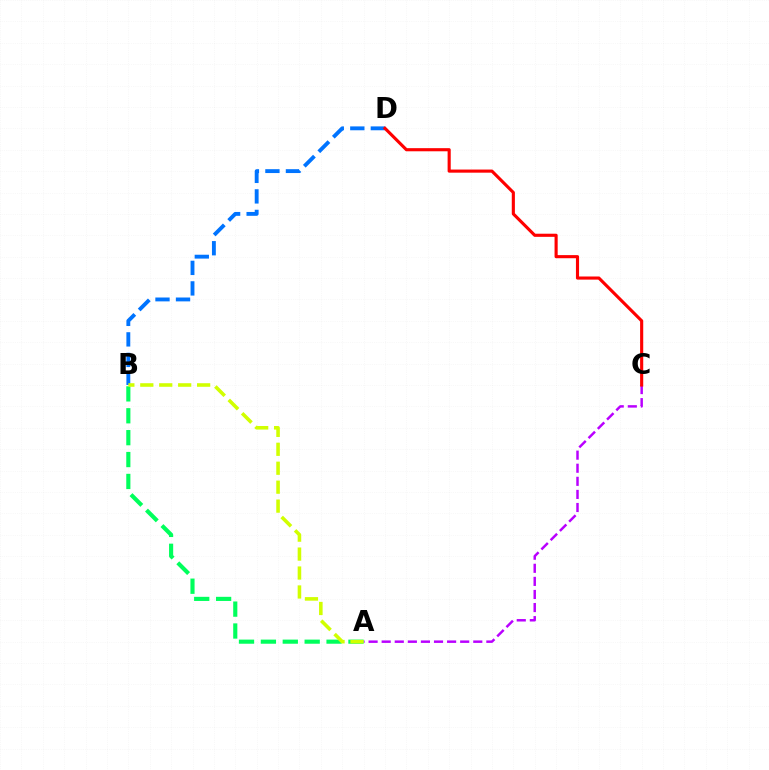{('B', 'D'): [{'color': '#0074ff', 'line_style': 'dashed', 'thickness': 2.79}], ('A', 'C'): [{'color': '#b900ff', 'line_style': 'dashed', 'thickness': 1.78}], ('C', 'D'): [{'color': '#ff0000', 'line_style': 'solid', 'thickness': 2.25}], ('A', 'B'): [{'color': '#00ff5c', 'line_style': 'dashed', 'thickness': 2.97}, {'color': '#d1ff00', 'line_style': 'dashed', 'thickness': 2.57}]}